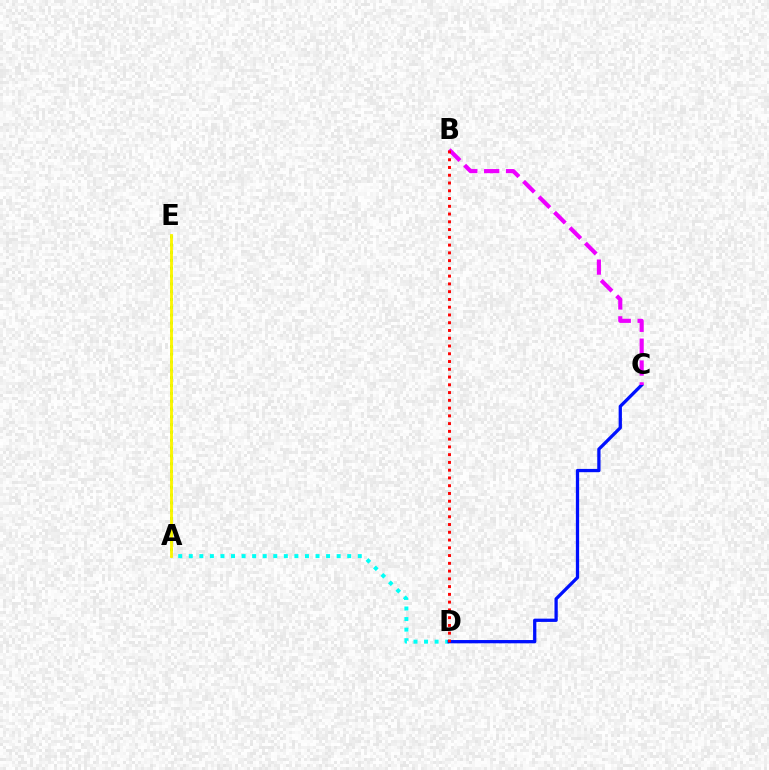{('A', 'D'): [{'color': '#00fff6', 'line_style': 'dotted', 'thickness': 2.87}], ('A', 'E'): [{'color': '#08ff00', 'line_style': 'dotted', 'thickness': 2.12}, {'color': '#fcf500', 'line_style': 'solid', 'thickness': 2.03}], ('C', 'D'): [{'color': '#0010ff', 'line_style': 'solid', 'thickness': 2.36}], ('B', 'C'): [{'color': '#ee00ff', 'line_style': 'dashed', 'thickness': 2.97}], ('B', 'D'): [{'color': '#ff0000', 'line_style': 'dotted', 'thickness': 2.11}]}